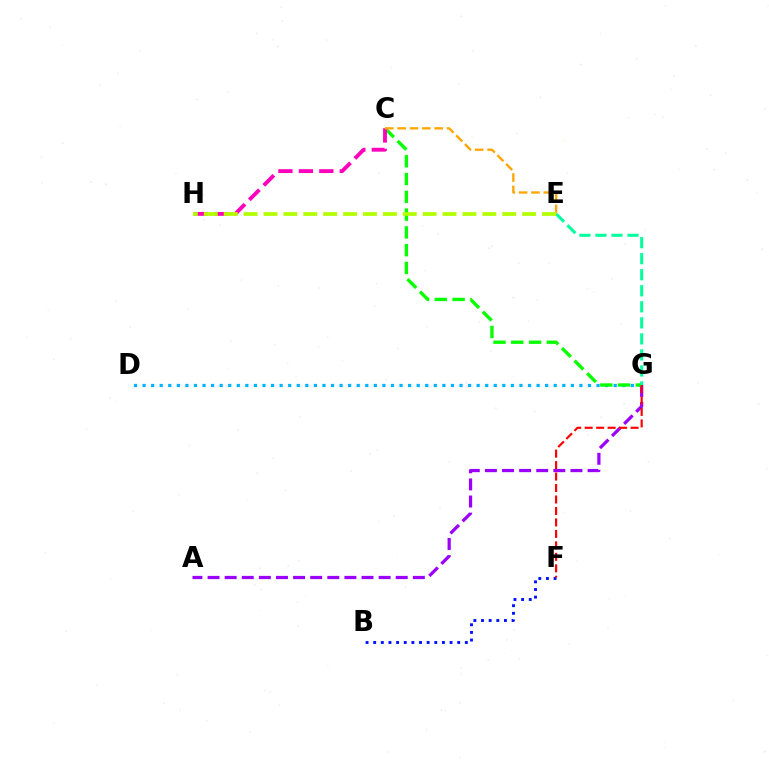{('D', 'G'): [{'color': '#00b5ff', 'line_style': 'dotted', 'thickness': 2.33}], ('B', 'F'): [{'color': '#0010ff', 'line_style': 'dotted', 'thickness': 2.07}], ('A', 'G'): [{'color': '#9b00ff', 'line_style': 'dashed', 'thickness': 2.32}], ('C', 'G'): [{'color': '#08ff00', 'line_style': 'dashed', 'thickness': 2.42}], ('F', 'G'): [{'color': '#ff0000', 'line_style': 'dashed', 'thickness': 1.56}], ('C', 'H'): [{'color': '#ff00bd', 'line_style': 'dashed', 'thickness': 2.78}], ('C', 'E'): [{'color': '#ffa500', 'line_style': 'dashed', 'thickness': 1.68}], ('E', 'G'): [{'color': '#00ff9d', 'line_style': 'dashed', 'thickness': 2.18}], ('E', 'H'): [{'color': '#b3ff00', 'line_style': 'dashed', 'thickness': 2.7}]}